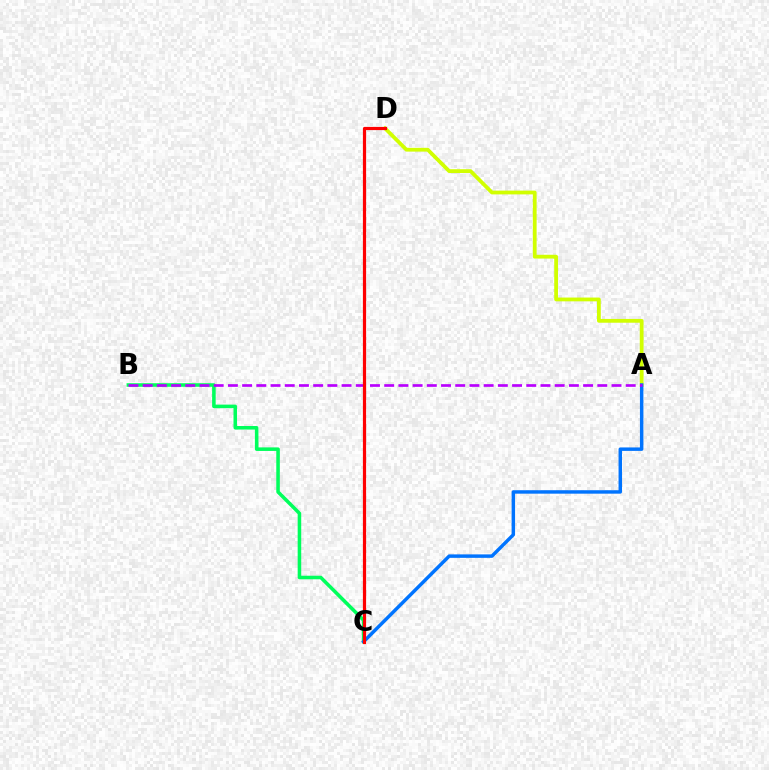{('B', 'C'): [{'color': '#00ff5c', 'line_style': 'solid', 'thickness': 2.56}], ('A', 'D'): [{'color': '#d1ff00', 'line_style': 'solid', 'thickness': 2.72}], ('A', 'C'): [{'color': '#0074ff', 'line_style': 'solid', 'thickness': 2.49}], ('A', 'B'): [{'color': '#b900ff', 'line_style': 'dashed', 'thickness': 1.93}], ('C', 'D'): [{'color': '#ff0000', 'line_style': 'solid', 'thickness': 2.3}]}